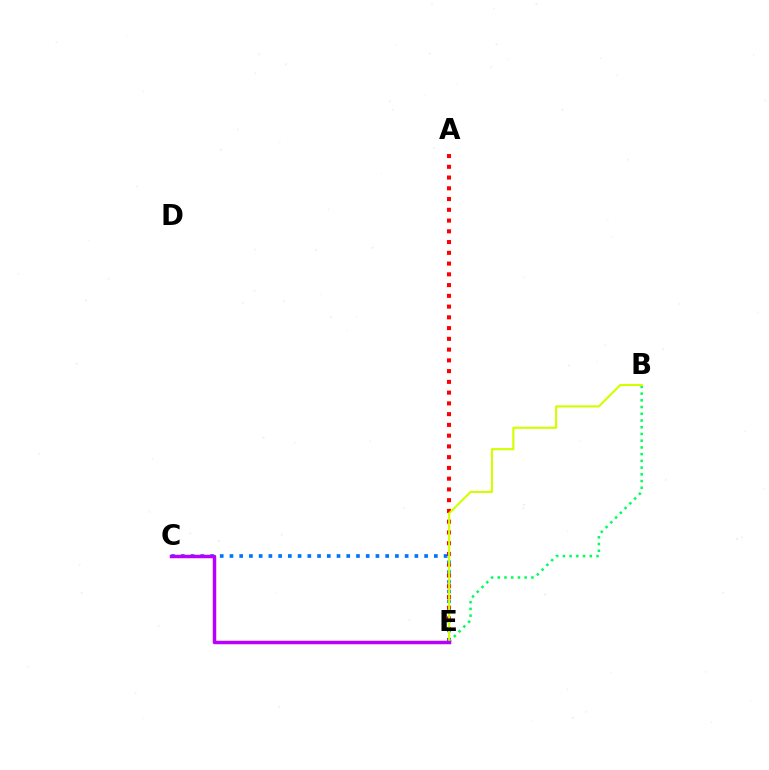{('A', 'E'): [{'color': '#ff0000', 'line_style': 'dotted', 'thickness': 2.92}], ('C', 'E'): [{'color': '#0074ff', 'line_style': 'dotted', 'thickness': 2.64}, {'color': '#b900ff', 'line_style': 'solid', 'thickness': 2.5}], ('B', 'E'): [{'color': '#00ff5c', 'line_style': 'dotted', 'thickness': 1.83}, {'color': '#d1ff00', 'line_style': 'solid', 'thickness': 1.53}]}